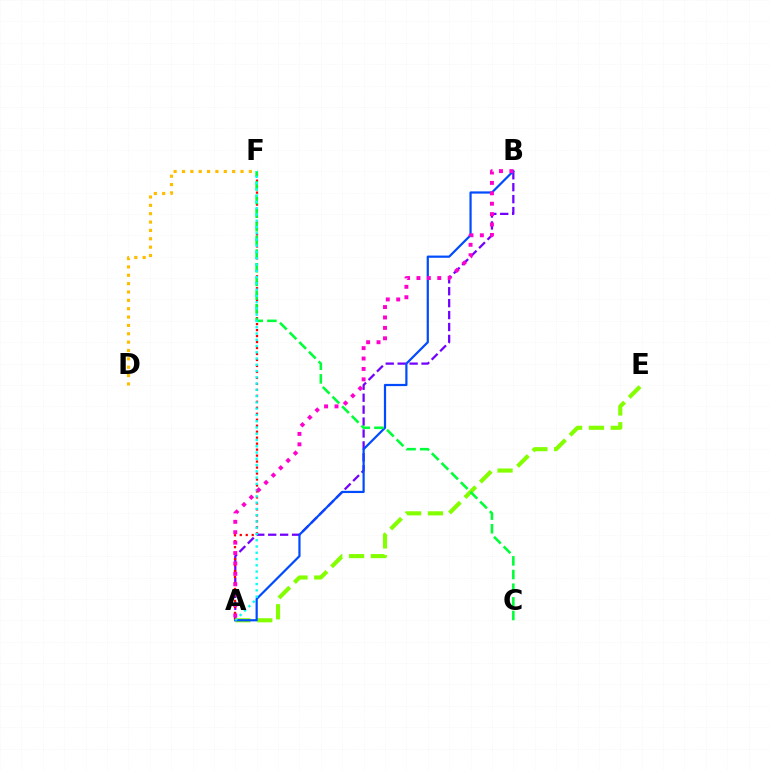{('D', 'F'): [{'color': '#ffbd00', 'line_style': 'dotted', 'thickness': 2.27}], ('A', 'B'): [{'color': '#7200ff', 'line_style': 'dashed', 'thickness': 1.62}, {'color': '#004bff', 'line_style': 'solid', 'thickness': 1.59}, {'color': '#ff00cf', 'line_style': 'dotted', 'thickness': 2.83}], ('A', 'E'): [{'color': '#84ff00', 'line_style': 'dashed', 'thickness': 2.97}], ('A', 'F'): [{'color': '#ff0000', 'line_style': 'dotted', 'thickness': 1.62}, {'color': '#00fff6', 'line_style': 'dotted', 'thickness': 1.7}], ('C', 'F'): [{'color': '#00ff39', 'line_style': 'dashed', 'thickness': 1.86}]}